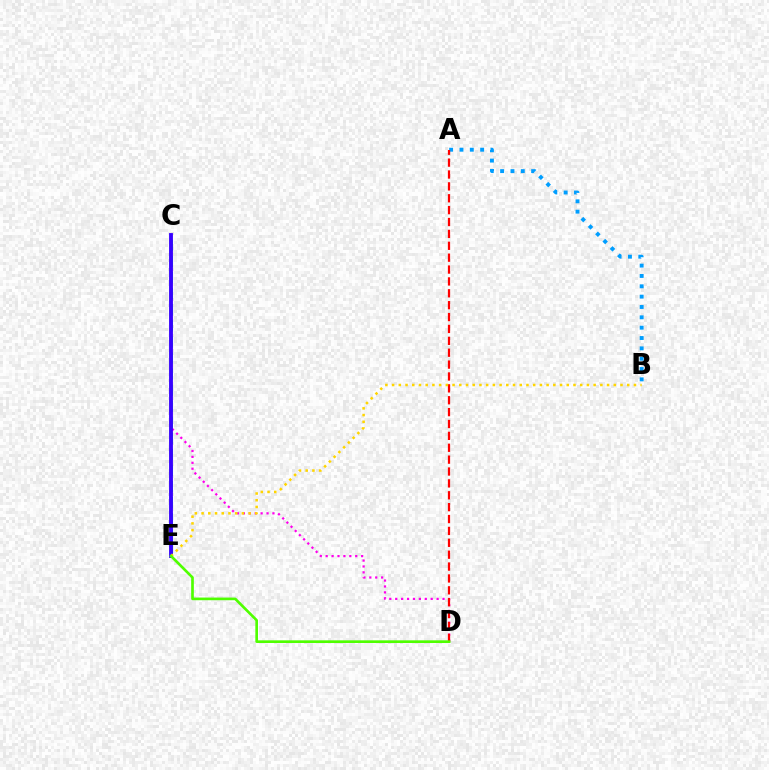{('C', 'D'): [{'color': '#ff00ed', 'line_style': 'dotted', 'thickness': 1.61}], ('A', 'B'): [{'color': '#009eff', 'line_style': 'dotted', 'thickness': 2.81}], ('C', 'E'): [{'color': '#00ff86', 'line_style': 'dashed', 'thickness': 2.18}, {'color': '#3700ff', 'line_style': 'solid', 'thickness': 2.77}], ('A', 'D'): [{'color': '#ff0000', 'line_style': 'dashed', 'thickness': 1.61}], ('B', 'E'): [{'color': '#ffd500', 'line_style': 'dotted', 'thickness': 1.83}], ('D', 'E'): [{'color': '#4fff00', 'line_style': 'solid', 'thickness': 1.92}]}